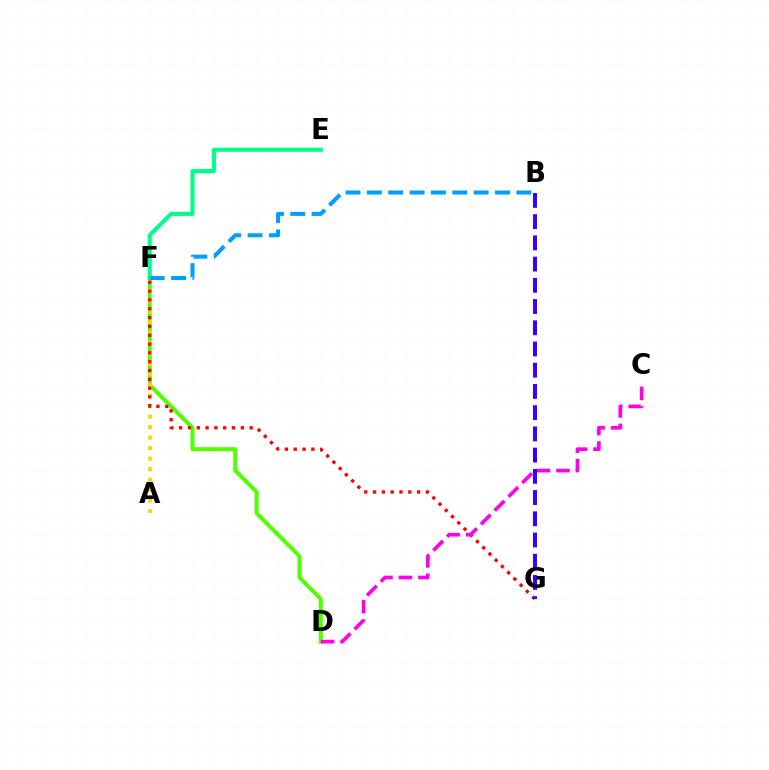{('D', 'F'): [{'color': '#4fff00', 'line_style': 'solid', 'thickness': 2.87}], ('A', 'F'): [{'color': '#ffd500', 'line_style': 'dotted', 'thickness': 2.86}], ('F', 'G'): [{'color': '#ff0000', 'line_style': 'dotted', 'thickness': 2.4}], ('C', 'D'): [{'color': '#ff00ed', 'line_style': 'dashed', 'thickness': 2.65}], ('E', 'F'): [{'color': '#00ff86', 'line_style': 'solid', 'thickness': 2.96}], ('B', 'G'): [{'color': '#3700ff', 'line_style': 'dashed', 'thickness': 2.88}], ('B', 'F'): [{'color': '#009eff', 'line_style': 'dashed', 'thickness': 2.9}]}